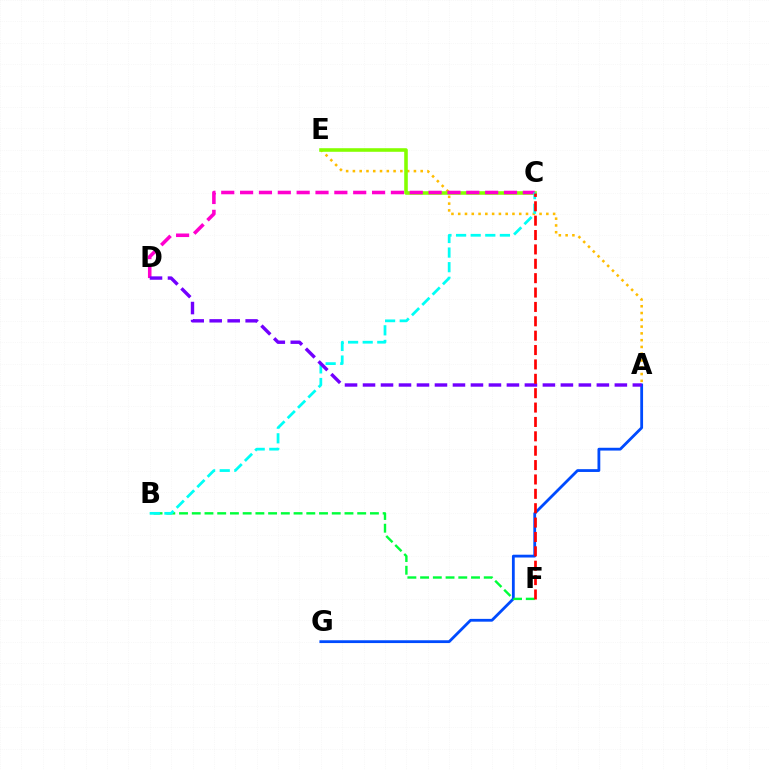{('A', 'G'): [{'color': '#004bff', 'line_style': 'solid', 'thickness': 2.02}], ('B', 'F'): [{'color': '#00ff39', 'line_style': 'dashed', 'thickness': 1.73}], ('A', 'E'): [{'color': '#ffbd00', 'line_style': 'dotted', 'thickness': 1.84}], ('C', 'E'): [{'color': '#84ff00', 'line_style': 'solid', 'thickness': 2.57}], ('C', 'D'): [{'color': '#ff00cf', 'line_style': 'dashed', 'thickness': 2.56}], ('B', 'C'): [{'color': '#00fff6', 'line_style': 'dashed', 'thickness': 1.98}], ('A', 'D'): [{'color': '#7200ff', 'line_style': 'dashed', 'thickness': 2.44}], ('C', 'F'): [{'color': '#ff0000', 'line_style': 'dashed', 'thickness': 1.95}]}